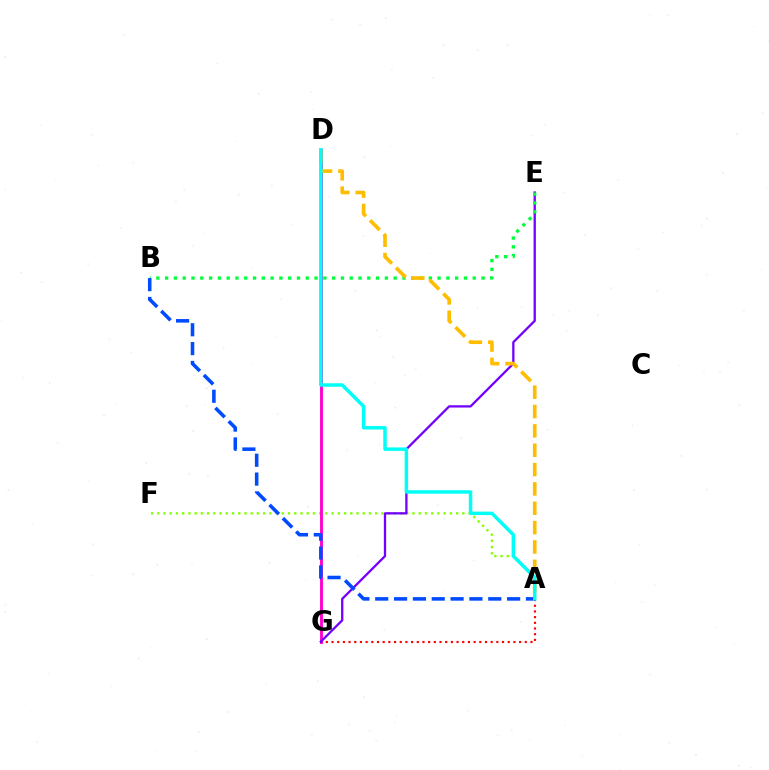{('A', 'F'): [{'color': '#84ff00', 'line_style': 'dotted', 'thickness': 1.69}], ('D', 'G'): [{'color': '#ff00cf', 'line_style': 'solid', 'thickness': 2.07}], ('A', 'G'): [{'color': '#ff0000', 'line_style': 'dotted', 'thickness': 1.54}], ('E', 'G'): [{'color': '#7200ff', 'line_style': 'solid', 'thickness': 1.65}], ('B', 'E'): [{'color': '#00ff39', 'line_style': 'dotted', 'thickness': 2.39}], ('A', 'D'): [{'color': '#ffbd00', 'line_style': 'dashed', 'thickness': 2.63}, {'color': '#00fff6', 'line_style': 'solid', 'thickness': 2.5}], ('A', 'B'): [{'color': '#004bff', 'line_style': 'dashed', 'thickness': 2.56}]}